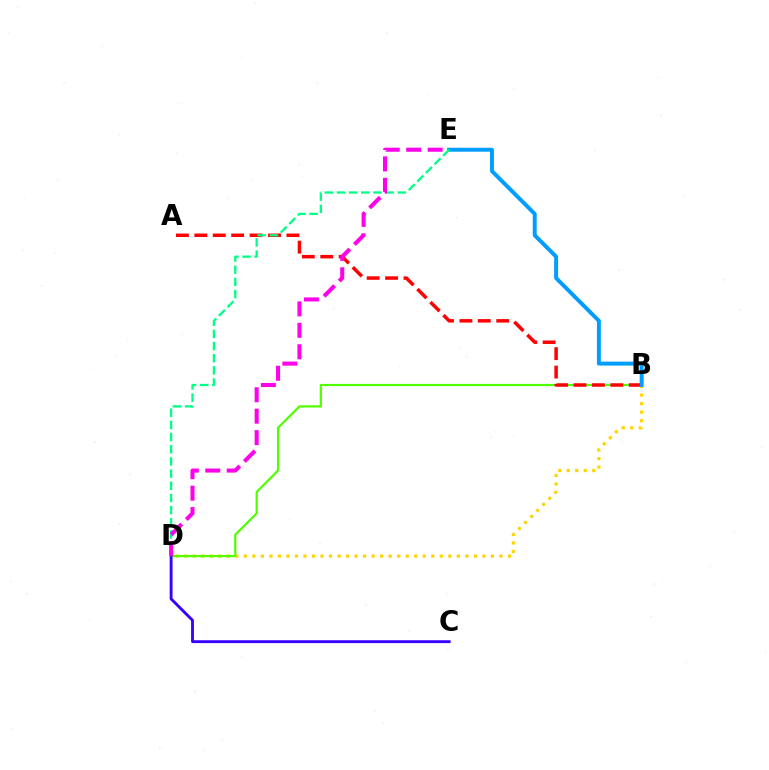{('B', 'D'): [{'color': '#ffd500', 'line_style': 'dotted', 'thickness': 2.31}, {'color': '#4fff00', 'line_style': 'solid', 'thickness': 1.58}], ('A', 'B'): [{'color': '#ff0000', 'line_style': 'dashed', 'thickness': 2.5}], ('B', 'E'): [{'color': '#009eff', 'line_style': 'solid', 'thickness': 2.84}], ('C', 'D'): [{'color': '#3700ff', 'line_style': 'solid', 'thickness': 2.06}], ('D', 'E'): [{'color': '#00ff86', 'line_style': 'dashed', 'thickness': 1.65}, {'color': '#ff00ed', 'line_style': 'dashed', 'thickness': 2.91}]}